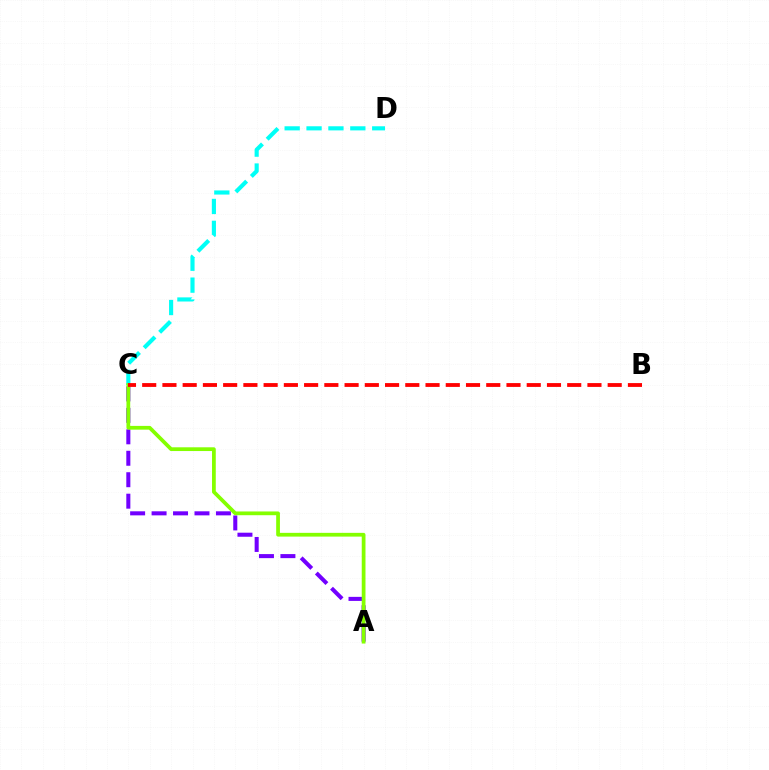{('A', 'C'): [{'color': '#7200ff', 'line_style': 'dashed', 'thickness': 2.91}, {'color': '#84ff00', 'line_style': 'solid', 'thickness': 2.7}], ('C', 'D'): [{'color': '#00fff6', 'line_style': 'dashed', 'thickness': 2.97}], ('B', 'C'): [{'color': '#ff0000', 'line_style': 'dashed', 'thickness': 2.75}]}